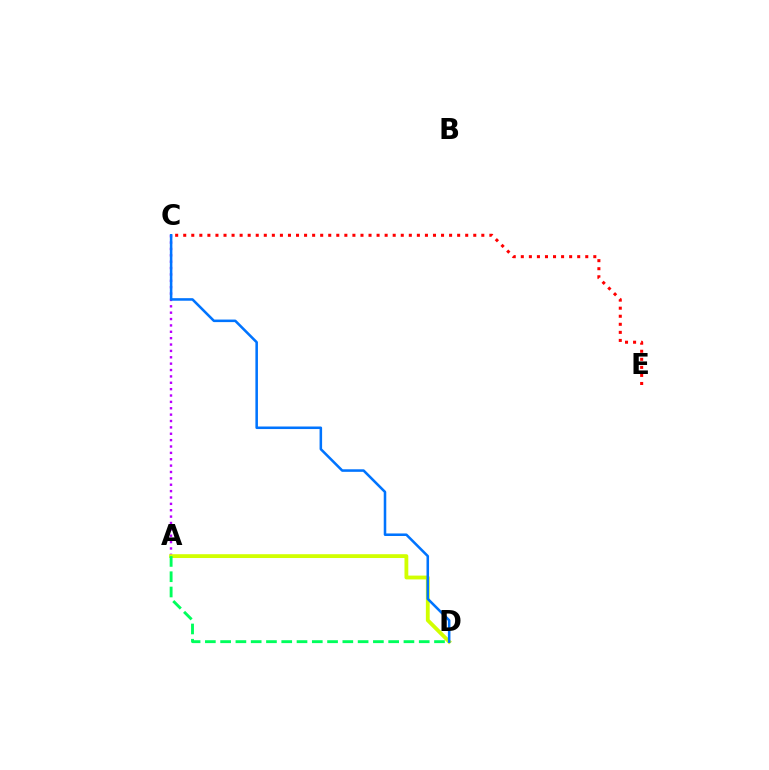{('A', 'C'): [{'color': '#b900ff', 'line_style': 'dotted', 'thickness': 1.73}], ('A', 'D'): [{'color': '#d1ff00', 'line_style': 'solid', 'thickness': 2.75}, {'color': '#00ff5c', 'line_style': 'dashed', 'thickness': 2.08}], ('C', 'D'): [{'color': '#0074ff', 'line_style': 'solid', 'thickness': 1.83}], ('C', 'E'): [{'color': '#ff0000', 'line_style': 'dotted', 'thickness': 2.19}]}